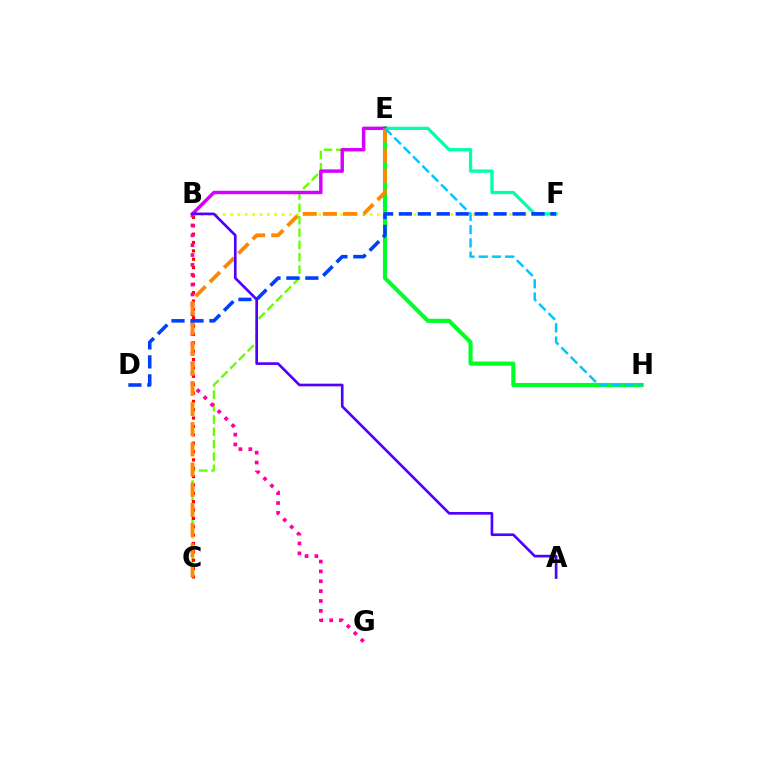{('B', 'F'): [{'color': '#eeff00', 'line_style': 'dotted', 'thickness': 1.99}], ('E', 'H'): [{'color': '#00ff27', 'line_style': 'solid', 'thickness': 2.96}, {'color': '#00c7ff', 'line_style': 'dashed', 'thickness': 1.8}], ('C', 'E'): [{'color': '#66ff00', 'line_style': 'dashed', 'thickness': 1.68}, {'color': '#ff8800', 'line_style': 'dashed', 'thickness': 2.74}], ('E', 'F'): [{'color': '#00ffaf', 'line_style': 'solid', 'thickness': 2.37}], ('B', 'C'): [{'color': '#ff0000', 'line_style': 'dotted', 'thickness': 2.27}], ('B', 'G'): [{'color': '#ff00a0', 'line_style': 'dotted', 'thickness': 2.68}], ('B', 'E'): [{'color': '#d600ff', 'line_style': 'solid', 'thickness': 2.49}], ('D', 'F'): [{'color': '#003fff', 'line_style': 'dashed', 'thickness': 2.57}], ('A', 'B'): [{'color': '#4f00ff', 'line_style': 'solid', 'thickness': 1.91}]}